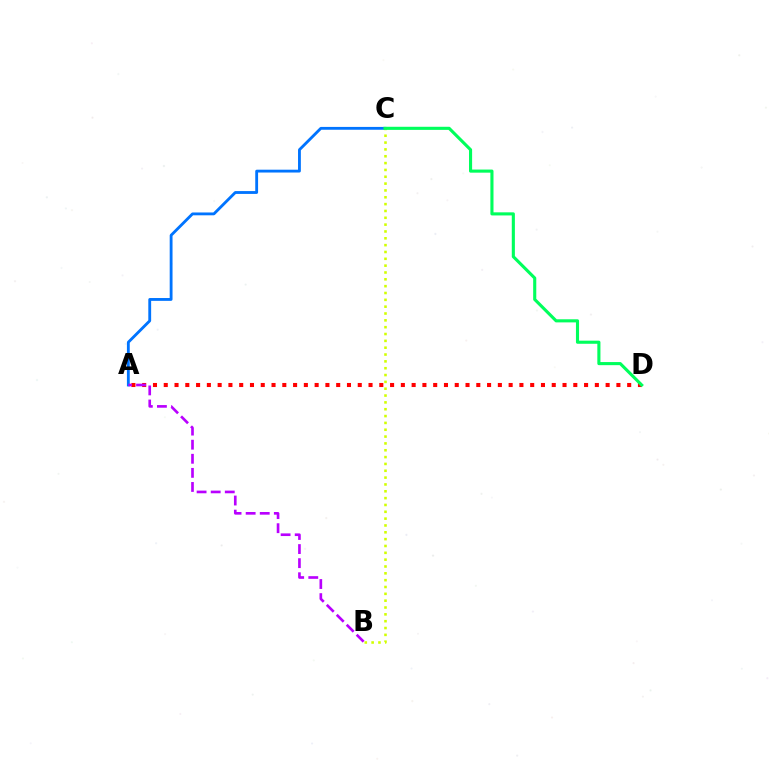{('A', 'C'): [{'color': '#0074ff', 'line_style': 'solid', 'thickness': 2.04}], ('A', 'D'): [{'color': '#ff0000', 'line_style': 'dotted', 'thickness': 2.93}], ('B', 'C'): [{'color': '#d1ff00', 'line_style': 'dotted', 'thickness': 1.86}], ('C', 'D'): [{'color': '#00ff5c', 'line_style': 'solid', 'thickness': 2.24}], ('A', 'B'): [{'color': '#b900ff', 'line_style': 'dashed', 'thickness': 1.91}]}